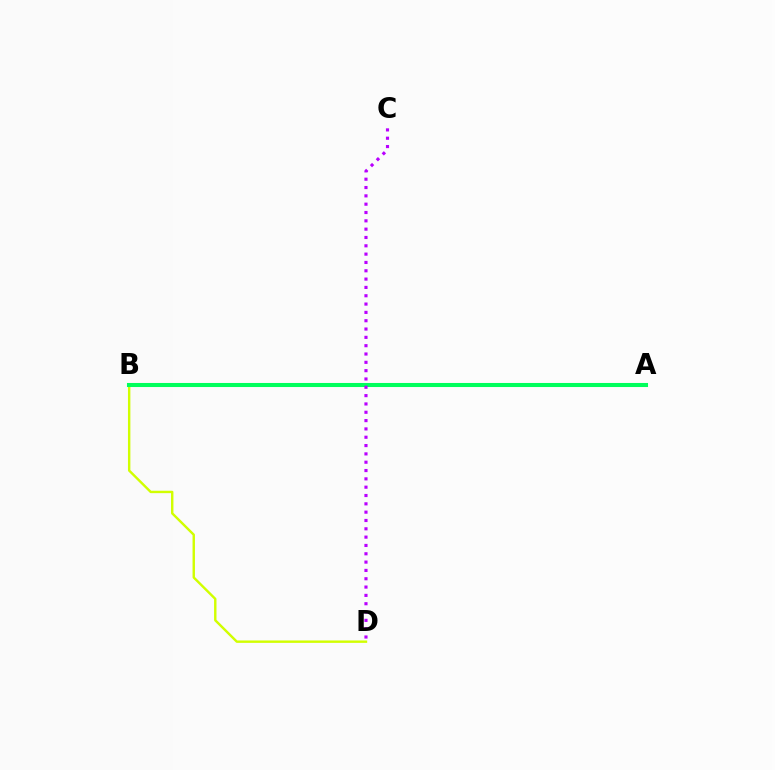{('A', 'B'): [{'color': '#0074ff', 'line_style': 'solid', 'thickness': 2.56}, {'color': '#ff0000', 'line_style': 'dotted', 'thickness': 2.15}, {'color': '#00ff5c', 'line_style': 'solid', 'thickness': 2.93}], ('B', 'D'): [{'color': '#d1ff00', 'line_style': 'solid', 'thickness': 1.74}], ('C', 'D'): [{'color': '#b900ff', 'line_style': 'dotted', 'thickness': 2.26}]}